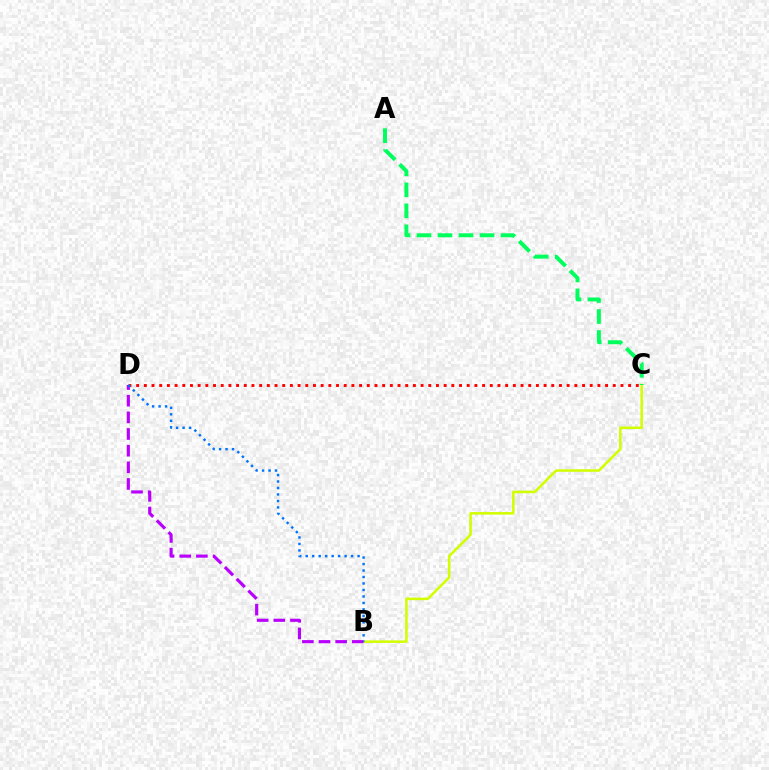{('B', 'C'): [{'color': '#d1ff00', 'line_style': 'solid', 'thickness': 1.83}], ('A', 'C'): [{'color': '#00ff5c', 'line_style': 'dashed', 'thickness': 2.85}], ('C', 'D'): [{'color': '#ff0000', 'line_style': 'dotted', 'thickness': 2.09}], ('B', 'D'): [{'color': '#b900ff', 'line_style': 'dashed', 'thickness': 2.26}, {'color': '#0074ff', 'line_style': 'dotted', 'thickness': 1.76}]}